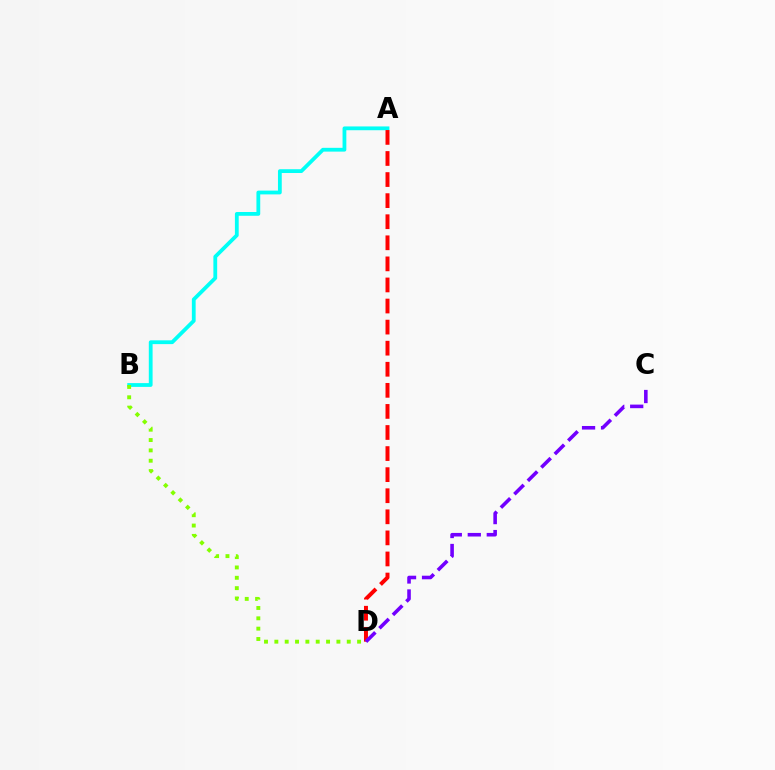{('A', 'B'): [{'color': '#00fff6', 'line_style': 'solid', 'thickness': 2.73}], ('A', 'D'): [{'color': '#ff0000', 'line_style': 'dashed', 'thickness': 2.86}], ('B', 'D'): [{'color': '#84ff00', 'line_style': 'dotted', 'thickness': 2.81}], ('C', 'D'): [{'color': '#7200ff', 'line_style': 'dashed', 'thickness': 2.58}]}